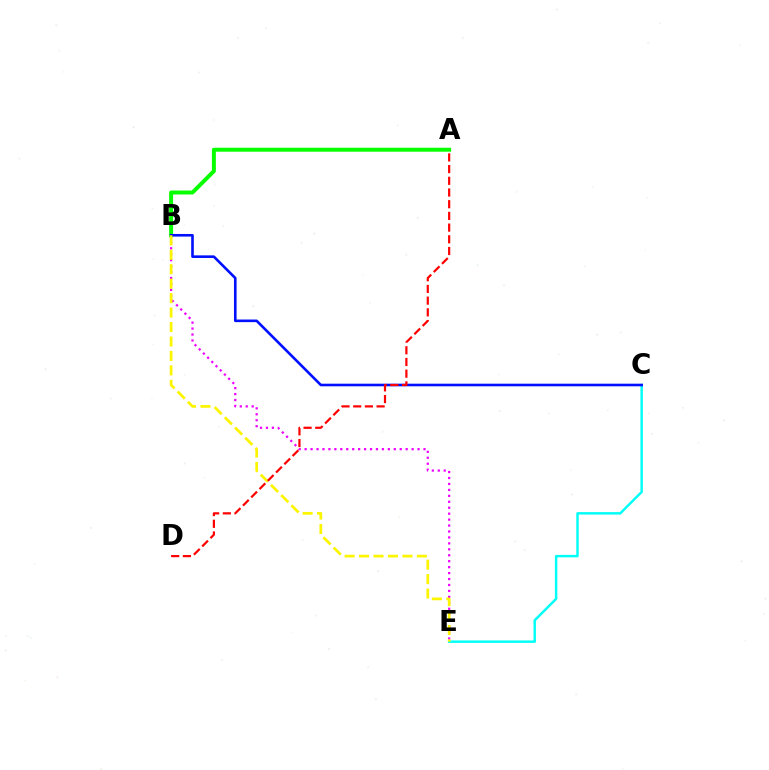{('B', 'E'): [{'color': '#ee00ff', 'line_style': 'dotted', 'thickness': 1.61}, {'color': '#fcf500', 'line_style': 'dashed', 'thickness': 1.96}], ('C', 'E'): [{'color': '#00fff6', 'line_style': 'solid', 'thickness': 1.76}], ('A', 'B'): [{'color': '#08ff00', 'line_style': 'solid', 'thickness': 2.85}], ('B', 'C'): [{'color': '#0010ff', 'line_style': 'solid', 'thickness': 1.88}], ('A', 'D'): [{'color': '#ff0000', 'line_style': 'dashed', 'thickness': 1.59}]}